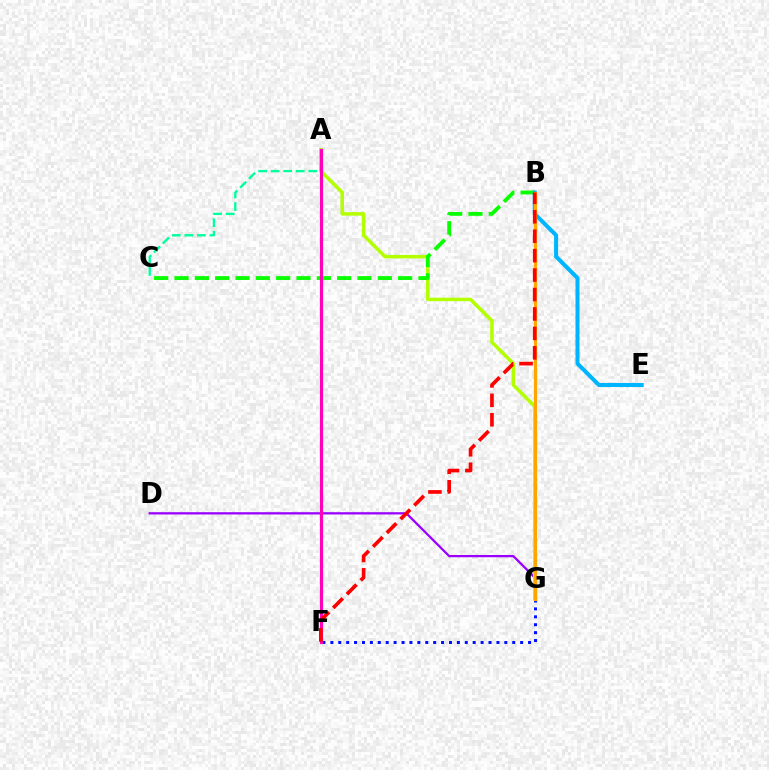{('D', 'G'): [{'color': '#9b00ff', 'line_style': 'solid', 'thickness': 1.63}], ('A', 'G'): [{'color': '#b3ff00', 'line_style': 'solid', 'thickness': 2.53}], ('B', 'C'): [{'color': '#08ff00', 'line_style': 'dashed', 'thickness': 2.76}], ('B', 'E'): [{'color': '#00b5ff', 'line_style': 'solid', 'thickness': 2.91}], ('F', 'G'): [{'color': '#0010ff', 'line_style': 'dotted', 'thickness': 2.15}], ('A', 'C'): [{'color': '#00ff9d', 'line_style': 'dashed', 'thickness': 1.7}], ('A', 'F'): [{'color': '#ff00bd', 'line_style': 'solid', 'thickness': 2.28}], ('B', 'G'): [{'color': '#ffa500', 'line_style': 'solid', 'thickness': 2.3}], ('B', 'F'): [{'color': '#ff0000', 'line_style': 'dashed', 'thickness': 2.64}]}